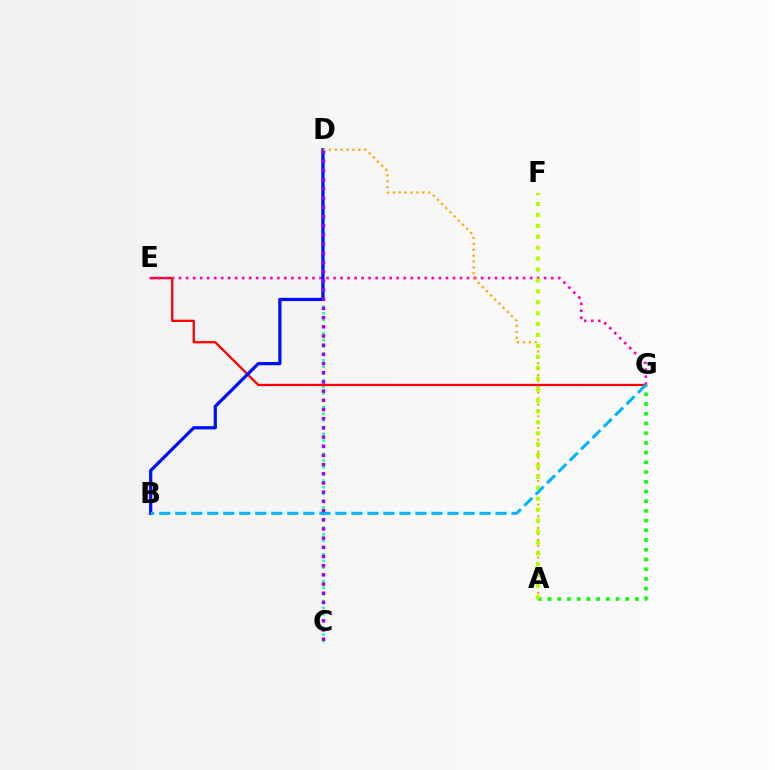{('C', 'D'): [{'color': '#00ff9d', 'line_style': 'dotted', 'thickness': 1.82}, {'color': '#9b00ff', 'line_style': 'dotted', 'thickness': 2.5}], ('E', 'G'): [{'color': '#ff0000', 'line_style': 'solid', 'thickness': 1.65}, {'color': '#ff00bd', 'line_style': 'dotted', 'thickness': 1.91}], ('A', 'G'): [{'color': '#08ff00', 'line_style': 'dotted', 'thickness': 2.64}], ('B', 'D'): [{'color': '#0010ff', 'line_style': 'solid', 'thickness': 2.33}], ('A', 'D'): [{'color': '#ffa500', 'line_style': 'dotted', 'thickness': 1.6}], ('A', 'F'): [{'color': '#b3ff00', 'line_style': 'dotted', 'thickness': 2.97}], ('B', 'G'): [{'color': '#00b5ff', 'line_style': 'dashed', 'thickness': 2.18}]}